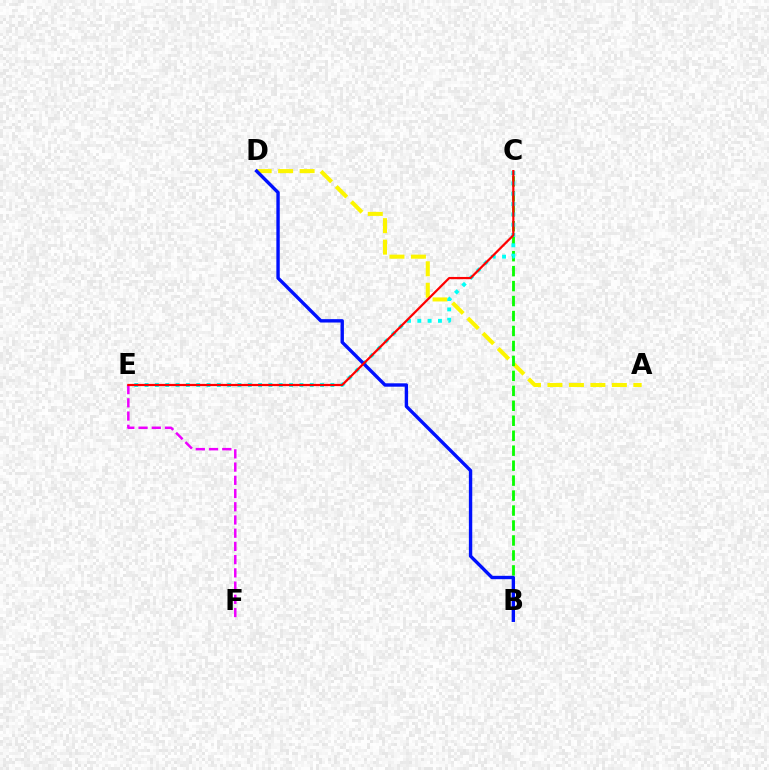{('A', 'D'): [{'color': '#fcf500', 'line_style': 'dashed', 'thickness': 2.92}], ('B', 'C'): [{'color': '#08ff00', 'line_style': 'dashed', 'thickness': 2.03}], ('C', 'E'): [{'color': '#00fff6', 'line_style': 'dotted', 'thickness': 2.8}, {'color': '#ff0000', 'line_style': 'solid', 'thickness': 1.6}], ('B', 'D'): [{'color': '#0010ff', 'line_style': 'solid', 'thickness': 2.43}], ('E', 'F'): [{'color': '#ee00ff', 'line_style': 'dashed', 'thickness': 1.8}]}